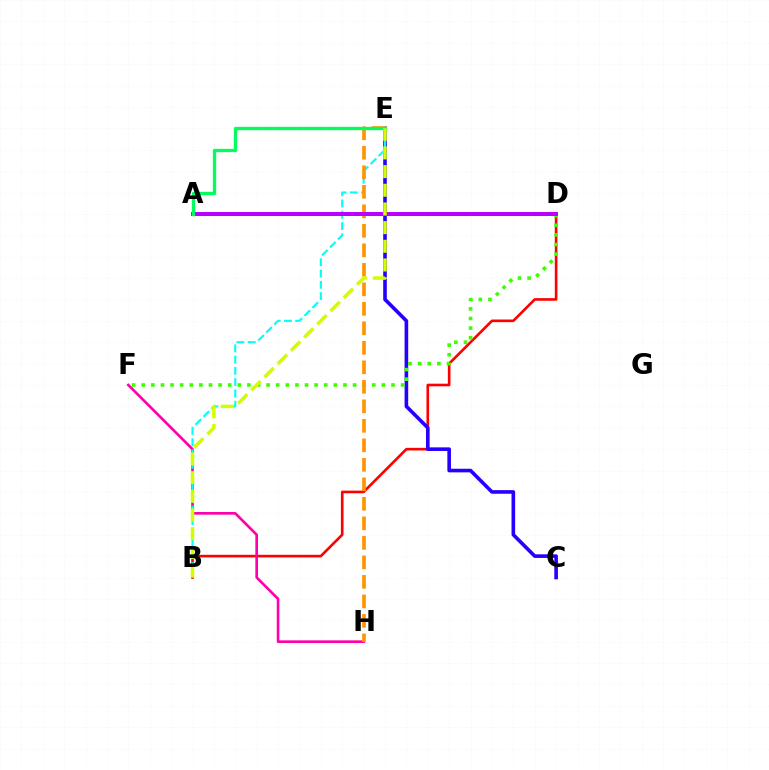{('A', 'D'): [{'color': '#0074ff', 'line_style': 'dotted', 'thickness': 2.65}, {'color': '#b900ff', 'line_style': 'solid', 'thickness': 2.86}], ('B', 'D'): [{'color': '#ff0000', 'line_style': 'solid', 'thickness': 1.9}], ('C', 'E'): [{'color': '#2500ff', 'line_style': 'solid', 'thickness': 2.61}], ('F', 'H'): [{'color': '#ff00ac', 'line_style': 'solid', 'thickness': 1.91}], ('B', 'E'): [{'color': '#00fff6', 'line_style': 'dashed', 'thickness': 1.53}, {'color': '#d1ff00', 'line_style': 'dashed', 'thickness': 2.54}], ('D', 'F'): [{'color': '#3dff00', 'line_style': 'dotted', 'thickness': 2.61}], ('E', 'H'): [{'color': '#ff9400', 'line_style': 'dashed', 'thickness': 2.65}], ('A', 'E'): [{'color': '#00ff5c', 'line_style': 'solid', 'thickness': 2.39}]}